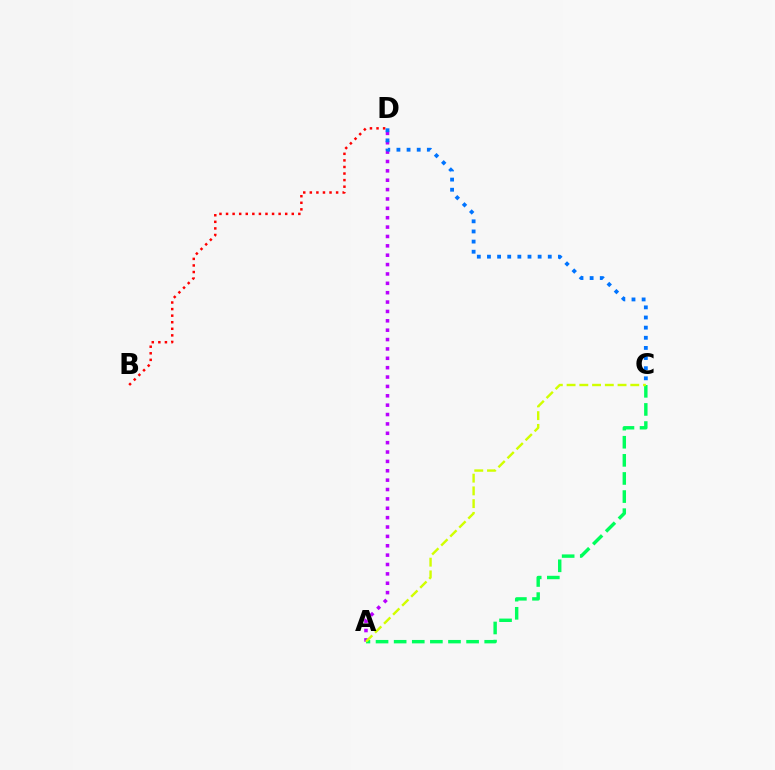{('A', 'D'): [{'color': '#b900ff', 'line_style': 'dotted', 'thickness': 2.55}], ('A', 'C'): [{'color': '#00ff5c', 'line_style': 'dashed', 'thickness': 2.46}, {'color': '#d1ff00', 'line_style': 'dashed', 'thickness': 1.73}], ('B', 'D'): [{'color': '#ff0000', 'line_style': 'dotted', 'thickness': 1.79}], ('C', 'D'): [{'color': '#0074ff', 'line_style': 'dotted', 'thickness': 2.75}]}